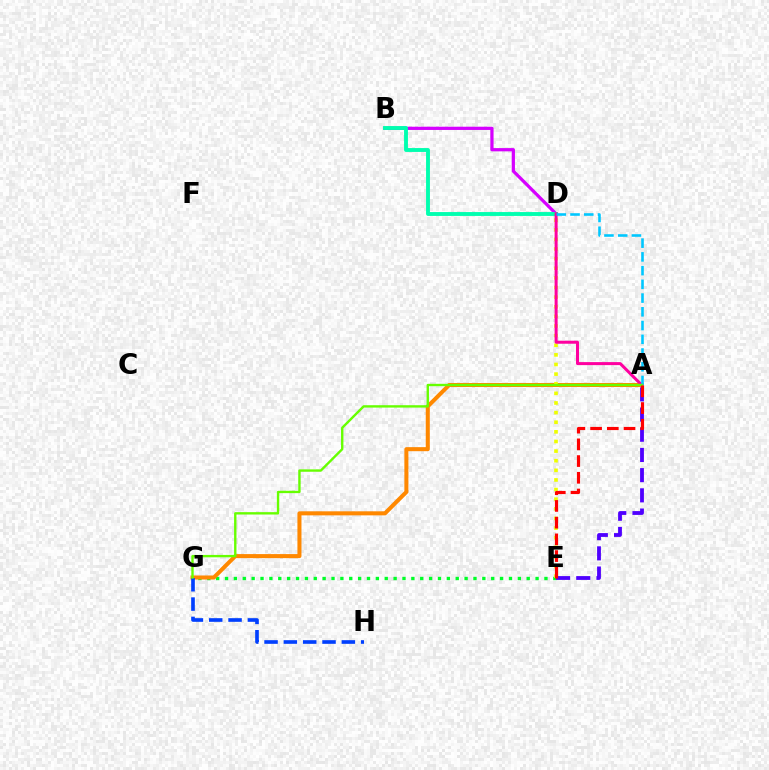{('E', 'G'): [{'color': '#00ff27', 'line_style': 'dotted', 'thickness': 2.41}], ('A', 'E'): [{'color': '#4f00ff', 'line_style': 'dashed', 'thickness': 2.74}, {'color': '#ff0000', 'line_style': 'dashed', 'thickness': 2.27}], ('A', 'G'): [{'color': '#ff8800', 'line_style': 'solid', 'thickness': 2.91}, {'color': '#66ff00', 'line_style': 'solid', 'thickness': 1.71}], ('B', 'D'): [{'color': '#d600ff', 'line_style': 'solid', 'thickness': 2.33}, {'color': '#00ffaf', 'line_style': 'solid', 'thickness': 2.79}], ('G', 'H'): [{'color': '#003fff', 'line_style': 'dashed', 'thickness': 2.63}], ('D', 'E'): [{'color': '#eeff00', 'line_style': 'dotted', 'thickness': 2.61}], ('A', 'D'): [{'color': '#ff00a0', 'line_style': 'solid', 'thickness': 2.17}, {'color': '#00c7ff', 'line_style': 'dashed', 'thickness': 1.87}]}